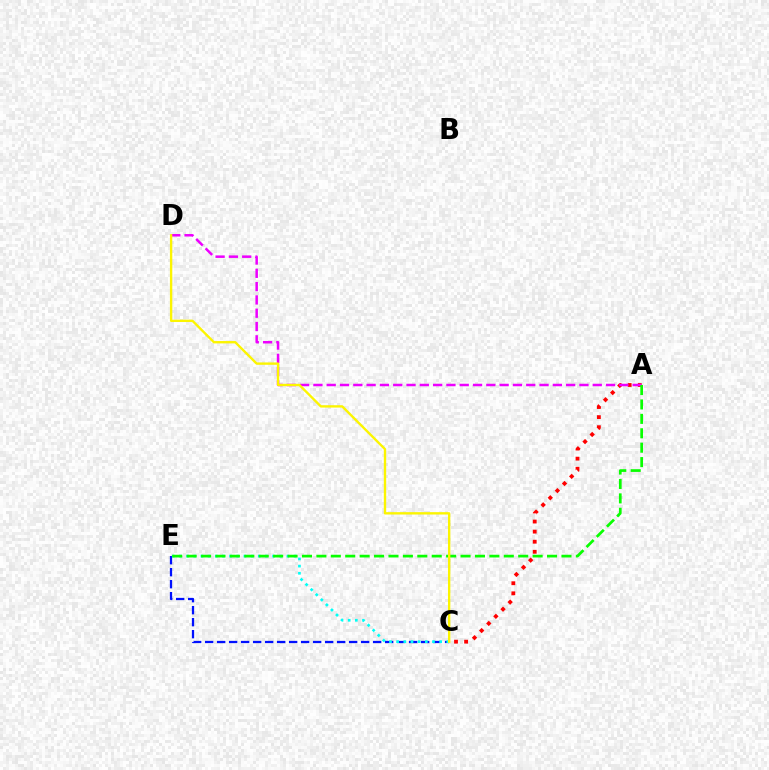{('C', 'E'): [{'color': '#0010ff', 'line_style': 'dashed', 'thickness': 1.63}, {'color': '#00fff6', 'line_style': 'dotted', 'thickness': 1.95}], ('A', 'C'): [{'color': '#ff0000', 'line_style': 'dotted', 'thickness': 2.74}], ('A', 'D'): [{'color': '#ee00ff', 'line_style': 'dashed', 'thickness': 1.81}], ('A', 'E'): [{'color': '#08ff00', 'line_style': 'dashed', 'thickness': 1.96}], ('C', 'D'): [{'color': '#fcf500', 'line_style': 'solid', 'thickness': 1.7}]}